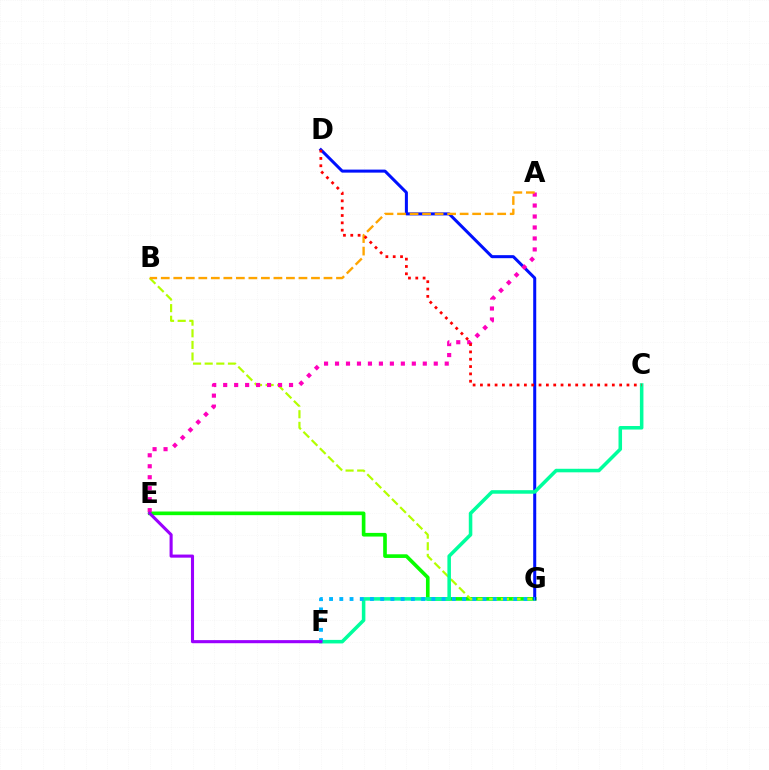{('E', 'G'): [{'color': '#08ff00', 'line_style': 'solid', 'thickness': 2.63}], ('B', 'G'): [{'color': '#b3ff00', 'line_style': 'dashed', 'thickness': 1.58}], ('D', 'G'): [{'color': '#0010ff', 'line_style': 'solid', 'thickness': 2.18}], ('A', 'E'): [{'color': '#ff00bd', 'line_style': 'dotted', 'thickness': 2.98}], ('A', 'B'): [{'color': '#ffa500', 'line_style': 'dashed', 'thickness': 1.7}], ('C', 'F'): [{'color': '#00ff9d', 'line_style': 'solid', 'thickness': 2.55}], ('F', 'G'): [{'color': '#00b5ff', 'line_style': 'dotted', 'thickness': 2.78}], ('C', 'D'): [{'color': '#ff0000', 'line_style': 'dotted', 'thickness': 1.99}], ('E', 'F'): [{'color': '#9b00ff', 'line_style': 'solid', 'thickness': 2.23}]}